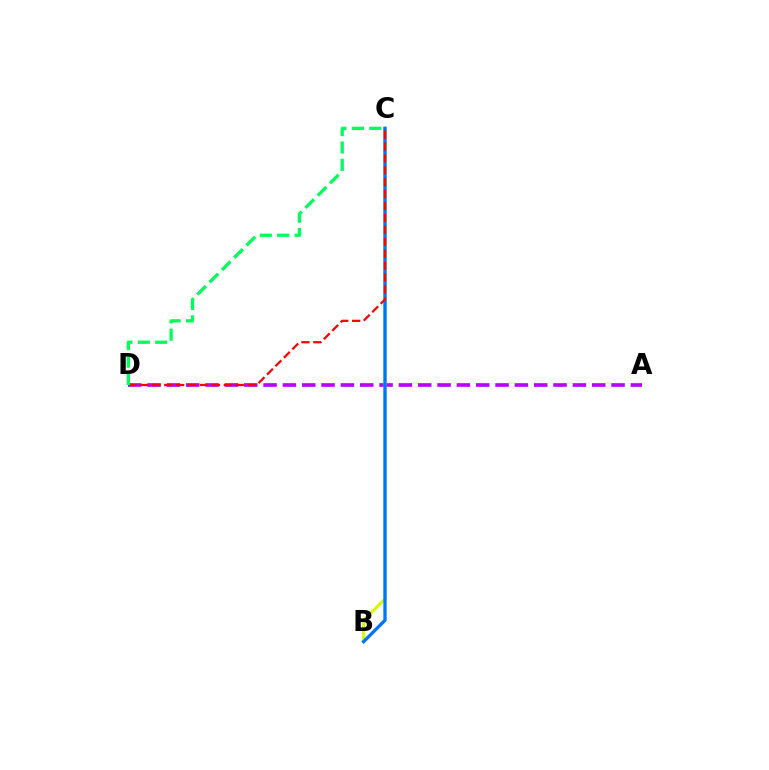{('A', 'D'): [{'color': '#b900ff', 'line_style': 'dashed', 'thickness': 2.63}], ('B', 'C'): [{'color': '#d1ff00', 'line_style': 'solid', 'thickness': 2.17}, {'color': '#0074ff', 'line_style': 'solid', 'thickness': 2.37}], ('C', 'D'): [{'color': '#ff0000', 'line_style': 'dashed', 'thickness': 1.62}, {'color': '#00ff5c', 'line_style': 'dashed', 'thickness': 2.36}]}